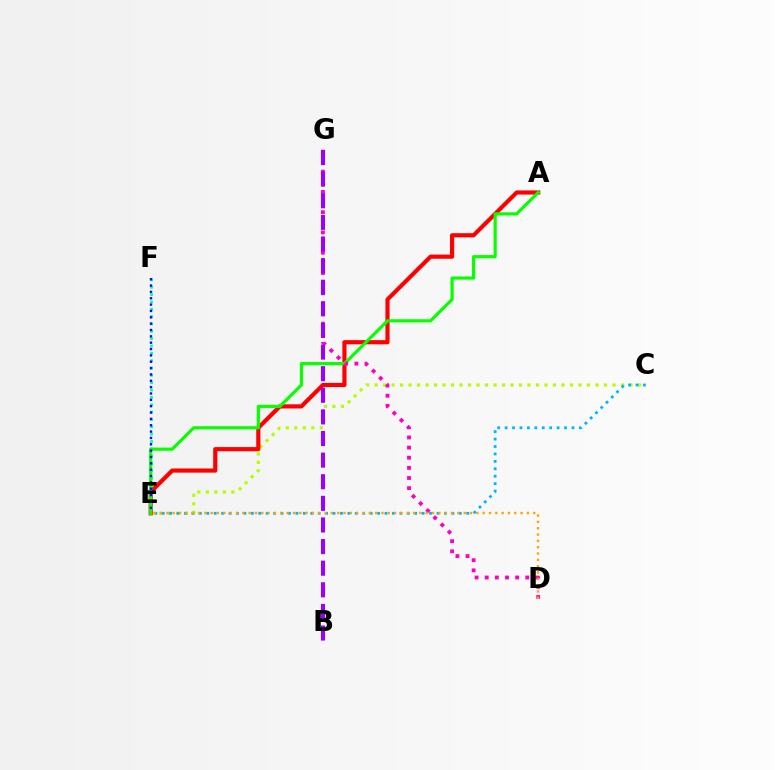{('C', 'E'): [{'color': '#b3ff00', 'line_style': 'dotted', 'thickness': 2.31}, {'color': '#00b5ff', 'line_style': 'dotted', 'thickness': 2.02}], ('A', 'E'): [{'color': '#ff0000', 'line_style': 'solid', 'thickness': 3.0}, {'color': '#08ff00', 'line_style': 'solid', 'thickness': 2.28}], ('E', 'F'): [{'color': '#00ff9d', 'line_style': 'dotted', 'thickness': 2.0}, {'color': '#0010ff', 'line_style': 'dotted', 'thickness': 1.73}], ('D', 'G'): [{'color': '#ff00bd', 'line_style': 'dotted', 'thickness': 2.75}], ('B', 'G'): [{'color': '#9b00ff', 'line_style': 'dashed', 'thickness': 2.94}], ('D', 'E'): [{'color': '#ffa500', 'line_style': 'dotted', 'thickness': 1.72}]}